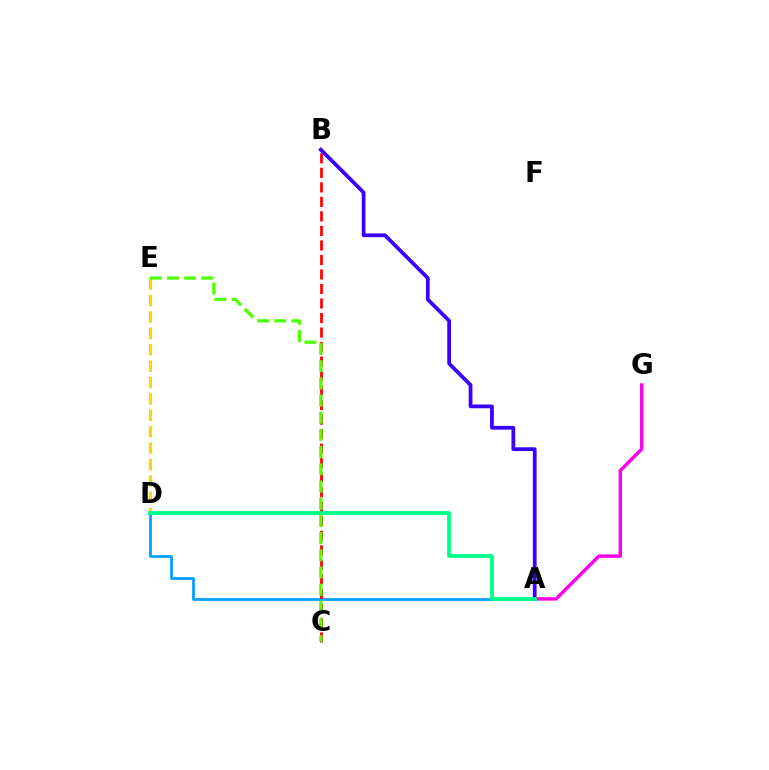{('A', 'D'): [{'color': '#009eff', 'line_style': 'solid', 'thickness': 1.95}, {'color': '#00ff86', 'line_style': 'solid', 'thickness': 2.73}], ('B', 'C'): [{'color': '#ff0000', 'line_style': 'dashed', 'thickness': 1.97}], ('D', 'E'): [{'color': '#ffd500', 'line_style': 'dashed', 'thickness': 2.23}], ('A', 'B'): [{'color': '#3700ff', 'line_style': 'solid', 'thickness': 2.7}], ('A', 'G'): [{'color': '#ff00ed', 'line_style': 'solid', 'thickness': 2.47}], ('C', 'E'): [{'color': '#4fff00', 'line_style': 'dashed', 'thickness': 2.34}]}